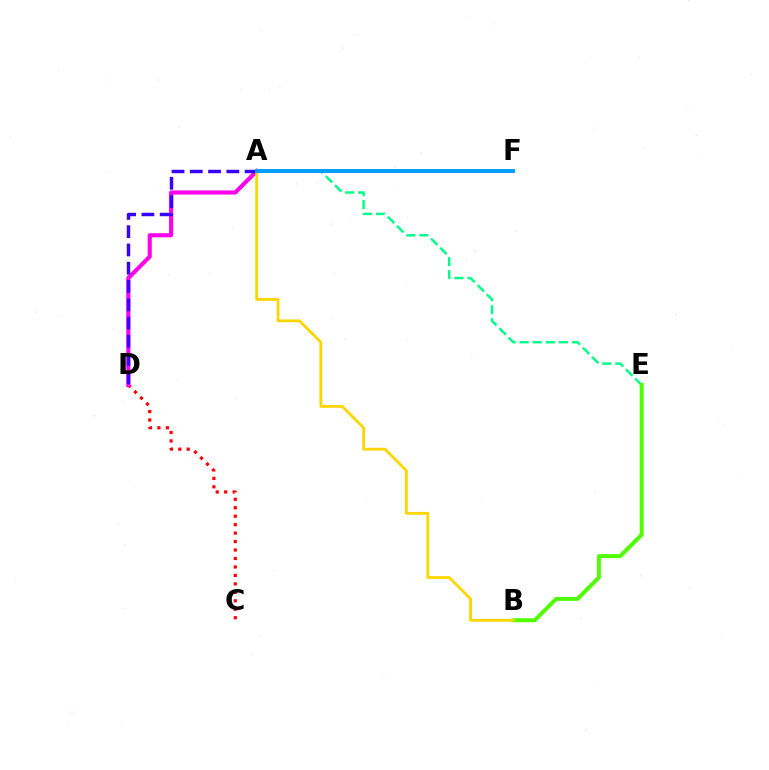{('C', 'D'): [{'color': '#ff0000', 'line_style': 'dotted', 'thickness': 2.3}], ('A', 'D'): [{'color': '#ff00ed', 'line_style': 'solid', 'thickness': 2.95}, {'color': '#3700ff', 'line_style': 'dashed', 'thickness': 2.48}], ('A', 'E'): [{'color': '#00ff86', 'line_style': 'dashed', 'thickness': 1.77}], ('B', 'E'): [{'color': '#4fff00', 'line_style': 'solid', 'thickness': 2.85}], ('A', 'B'): [{'color': '#ffd500', 'line_style': 'solid', 'thickness': 2.01}], ('A', 'F'): [{'color': '#009eff', 'line_style': 'solid', 'thickness': 2.86}]}